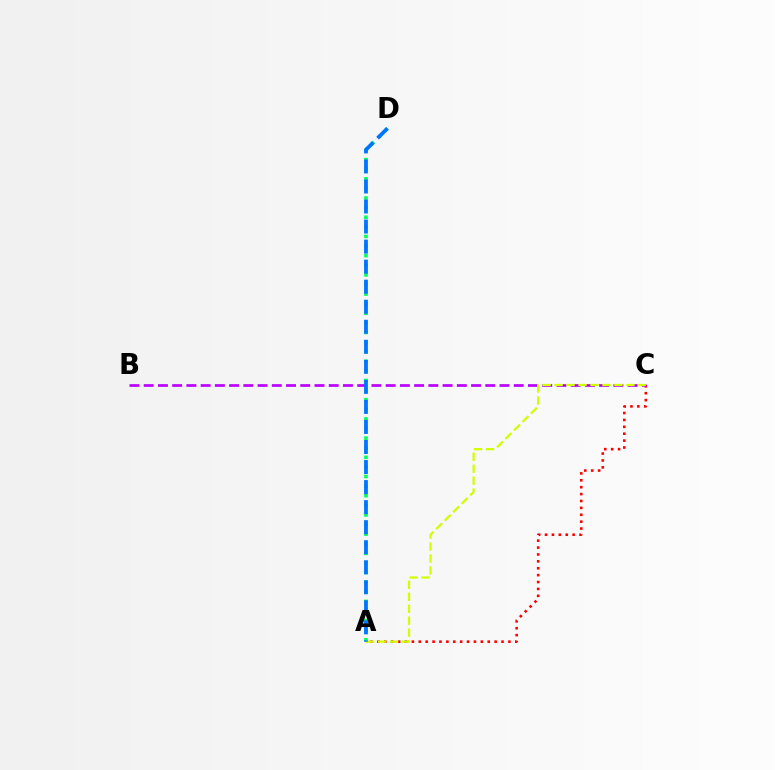{('A', 'C'): [{'color': '#ff0000', 'line_style': 'dotted', 'thickness': 1.87}, {'color': '#d1ff00', 'line_style': 'dashed', 'thickness': 1.63}], ('A', 'D'): [{'color': '#00ff5c', 'line_style': 'dotted', 'thickness': 2.61}, {'color': '#0074ff', 'line_style': 'dashed', 'thickness': 2.72}], ('B', 'C'): [{'color': '#b900ff', 'line_style': 'dashed', 'thickness': 1.93}]}